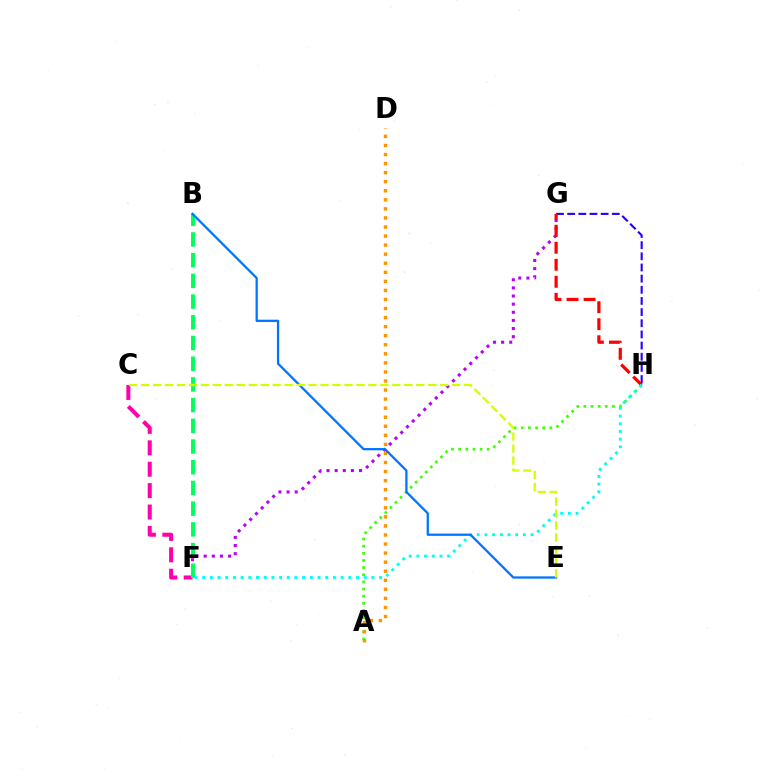{('G', 'H'): [{'color': '#2500ff', 'line_style': 'dashed', 'thickness': 1.52}, {'color': '#ff0000', 'line_style': 'dashed', 'thickness': 2.31}], ('F', 'G'): [{'color': '#b900ff', 'line_style': 'dotted', 'thickness': 2.21}], ('A', 'H'): [{'color': '#3dff00', 'line_style': 'dotted', 'thickness': 1.94}], ('C', 'F'): [{'color': '#ff00ac', 'line_style': 'dashed', 'thickness': 2.91}], ('B', 'F'): [{'color': '#00ff5c', 'line_style': 'dashed', 'thickness': 2.81}], ('A', 'D'): [{'color': '#ff9400', 'line_style': 'dotted', 'thickness': 2.46}], ('F', 'H'): [{'color': '#00fff6', 'line_style': 'dotted', 'thickness': 2.09}], ('B', 'E'): [{'color': '#0074ff', 'line_style': 'solid', 'thickness': 1.63}], ('C', 'E'): [{'color': '#d1ff00', 'line_style': 'dashed', 'thickness': 1.63}]}